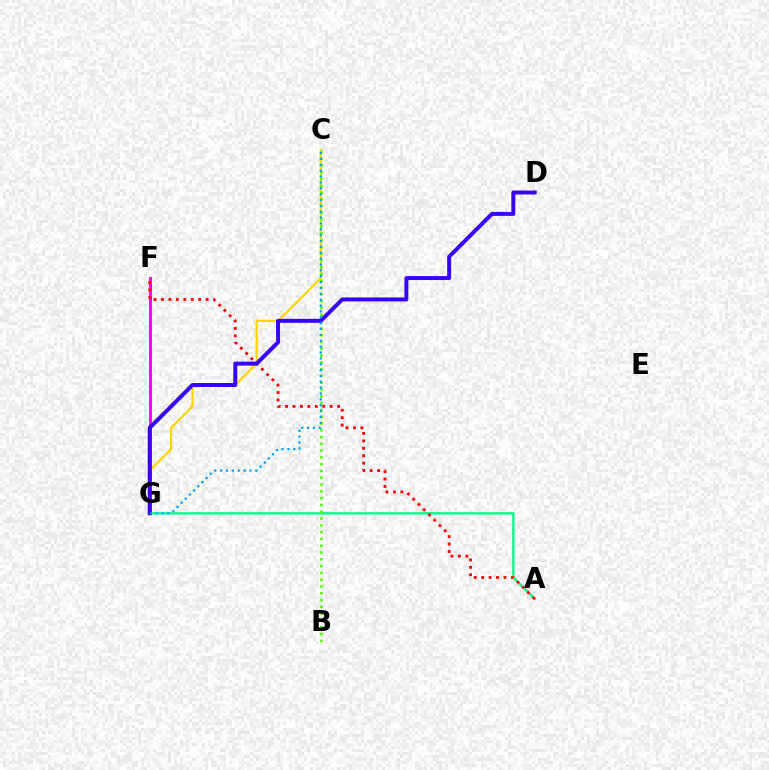{('C', 'G'): [{'color': '#ffd500', 'line_style': 'solid', 'thickness': 1.59}, {'color': '#009eff', 'line_style': 'dotted', 'thickness': 1.59}], ('A', 'G'): [{'color': '#00ff86', 'line_style': 'solid', 'thickness': 1.7}], ('F', 'G'): [{'color': '#ff00ed', 'line_style': 'solid', 'thickness': 2.1}], ('B', 'C'): [{'color': '#4fff00', 'line_style': 'dotted', 'thickness': 1.85}], ('A', 'F'): [{'color': '#ff0000', 'line_style': 'dotted', 'thickness': 2.02}], ('D', 'G'): [{'color': '#3700ff', 'line_style': 'solid', 'thickness': 2.85}]}